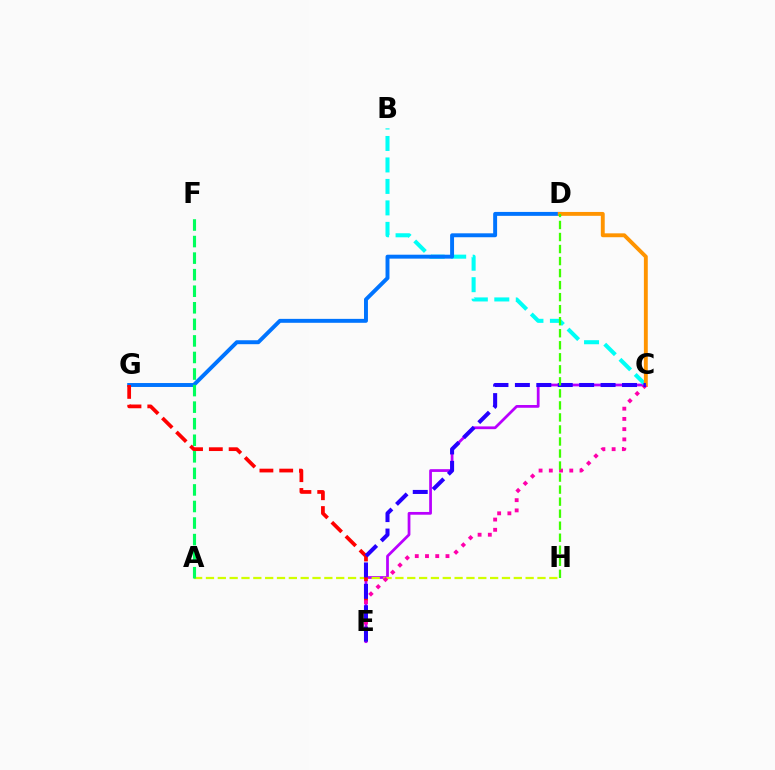{('C', 'E'): [{'color': '#b900ff', 'line_style': 'solid', 'thickness': 1.98}, {'color': '#ff00ac', 'line_style': 'dotted', 'thickness': 2.78}, {'color': '#2500ff', 'line_style': 'dashed', 'thickness': 2.91}], ('B', 'C'): [{'color': '#00fff6', 'line_style': 'dashed', 'thickness': 2.92}], ('A', 'H'): [{'color': '#d1ff00', 'line_style': 'dashed', 'thickness': 1.61}], ('D', 'G'): [{'color': '#0074ff', 'line_style': 'solid', 'thickness': 2.83}], ('E', 'G'): [{'color': '#ff0000', 'line_style': 'dashed', 'thickness': 2.69}], ('C', 'D'): [{'color': '#ff9400', 'line_style': 'solid', 'thickness': 2.79}], ('A', 'F'): [{'color': '#00ff5c', 'line_style': 'dashed', 'thickness': 2.25}], ('D', 'H'): [{'color': '#3dff00', 'line_style': 'dashed', 'thickness': 1.63}]}